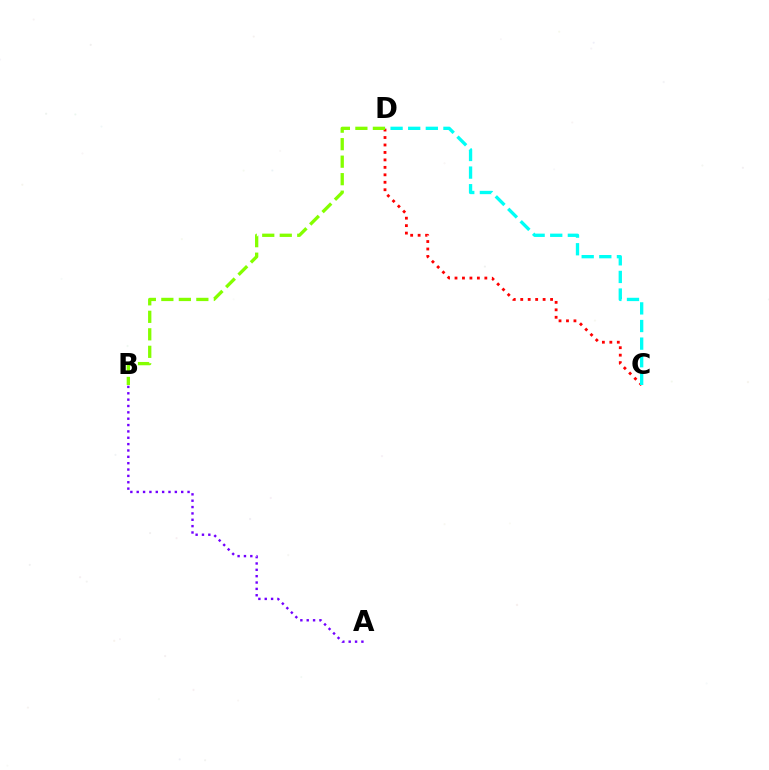{('C', 'D'): [{'color': '#ff0000', 'line_style': 'dotted', 'thickness': 2.03}, {'color': '#00fff6', 'line_style': 'dashed', 'thickness': 2.39}], ('A', 'B'): [{'color': '#7200ff', 'line_style': 'dotted', 'thickness': 1.73}], ('B', 'D'): [{'color': '#84ff00', 'line_style': 'dashed', 'thickness': 2.38}]}